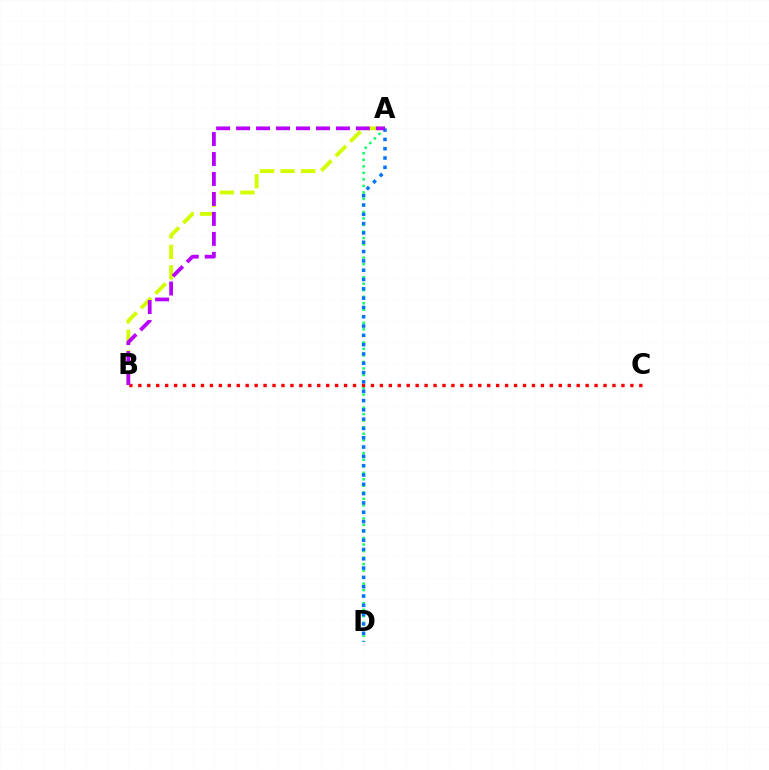{('A', 'B'): [{'color': '#d1ff00', 'line_style': 'dashed', 'thickness': 2.79}, {'color': '#b900ff', 'line_style': 'dashed', 'thickness': 2.71}], ('A', 'D'): [{'color': '#00ff5c', 'line_style': 'dotted', 'thickness': 1.77}, {'color': '#0074ff', 'line_style': 'dotted', 'thickness': 2.53}], ('B', 'C'): [{'color': '#ff0000', 'line_style': 'dotted', 'thickness': 2.43}]}